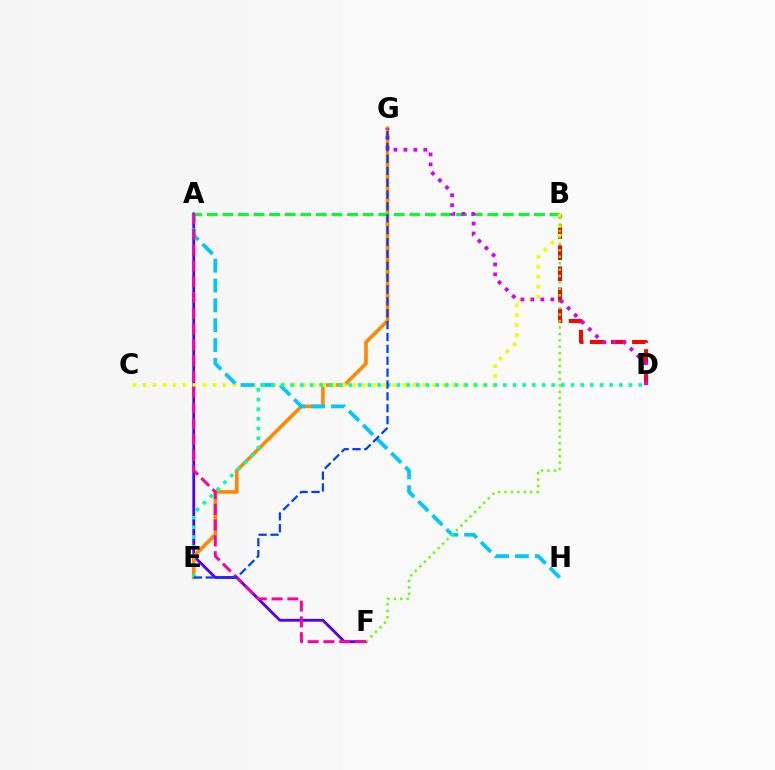{('A', 'F'): [{'color': '#4f00ff', 'line_style': 'solid', 'thickness': 2.04}, {'color': '#ff00a0', 'line_style': 'dashed', 'thickness': 2.14}], ('B', 'D'): [{'color': '#ff0000', 'line_style': 'dashed', 'thickness': 2.87}], ('E', 'G'): [{'color': '#ff8800', 'line_style': 'solid', 'thickness': 2.6}, {'color': '#003fff', 'line_style': 'dashed', 'thickness': 1.61}], ('A', 'B'): [{'color': '#00ff27', 'line_style': 'dashed', 'thickness': 2.12}], ('B', 'C'): [{'color': '#eeff00', 'line_style': 'dotted', 'thickness': 2.71}], ('A', 'H'): [{'color': '#00c7ff', 'line_style': 'dashed', 'thickness': 2.7}], ('B', 'F'): [{'color': '#66ff00', 'line_style': 'dotted', 'thickness': 1.75}], ('D', 'G'): [{'color': '#d600ff', 'line_style': 'dotted', 'thickness': 2.71}], ('D', 'E'): [{'color': '#00ffaf', 'line_style': 'dotted', 'thickness': 2.63}]}